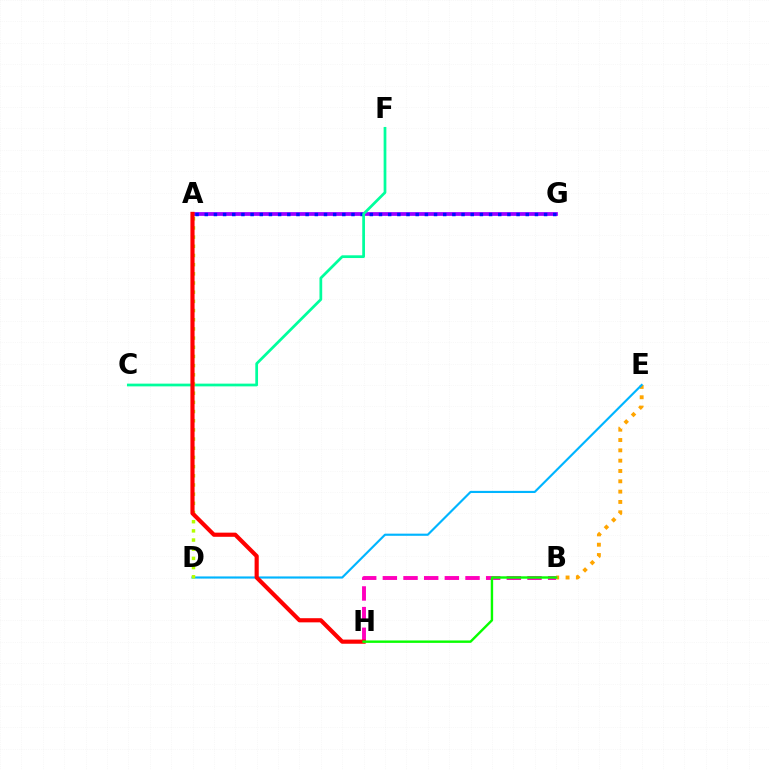{('A', 'G'): [{'color': '#9b00ff', 'line_style': 'solid', 'thickness': 2.69}, {'color': '#0010ff', 'line_style': 'dotted', 'thickness': 2.49}], ('B', 'E'): [{'color': '#ffa500', 'line_style': 'dotted', 'thickness': 2.8}], ('C', 'F'): [{'color': '#00ff9d', 'line_style': 'solid', 'thickness': 1.97}], ('B', 'H'): [{'color': '#ff00bd', 'line_style': 'dashed', 'thickness': 2.81}, {'color': '#08ff00', 'line_style': 'solid', 'thickness': 1.73}], ('D', 'E'): [{'color': '#00b5ff', 'line_style': 'solid', 'thickness': 1.55}], ('A', 'D'): [{'color': '#b3ff00', 'line_style': 'dotted', 'thickness': 2.49}], ('A', 'H'): [{'color': '#ff0000', 'line_style': 'solid', 'thickness': 2.99}]}